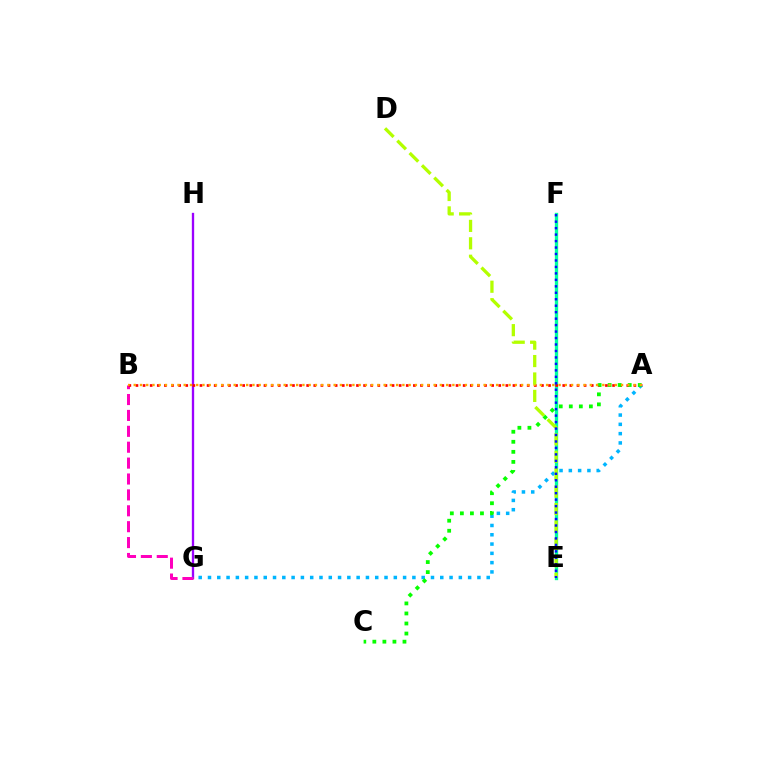{('G', 'H'): [{'color': '#9b00ff', 'line_style': 'solid', 'thickness': 1.67}], ('B', 'G'): [{'color': '#ff00bd', 'line_style': 'dashed', 'thickness': 2.16}], ('E', 'F'): [{'color': '#00ff9d', 'line_style': 'solid', 'thickness': 2.4}, {'color': '#0010ff', 'line_style': 'dotted', 'thickness': 1.76}], ('A', 'B'): [{'color': '#ff0000', 'line_style': 'dotted', 'thickness': 1.93}, {'color': '#ffa500', 'line_style': 'dotted', 'thickness': 1.7}], ('A', 'G'): [{'color': '#00b5ff', 'line_style': 'dotted', 'thickness': 2.52}], ('A', 'C'): [{'color': '#08ff00', 'line_style': 'dotted', 'thickness': 2.73}], ('D', 'E'): [{'color': '#b3ff00', 'line_style': 'dashed', 'thickness': 2.37}]}